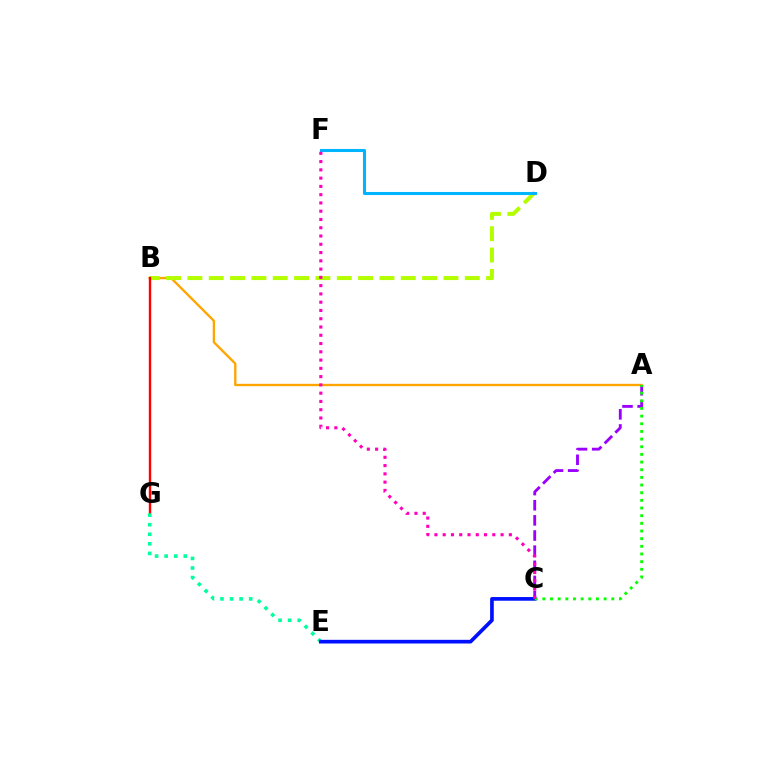{('A', 'B'): [{'color': '#ffa500', 'line_style': 'solid', 'thickness': 1.68}], ('B', 'D'): [{'color': '#b3ff00', 'line_style': 'dashed', 'thickness': 2.9}], ('A', 'C'): [{'color': '#9b00ff', 'line_style': 'dashed', 'thickness': 2.06}, {'color': '#08ff00', 'line_style': 'dotted', 'thickness': 2.08}], ('B', 'G'): [{'color': '#ff0000', 'line_style': 'solid', 'thickness': 1.71}], ('D', 'F'): [{'color': '#00b5ff', 'line_style': 'solid', 'thickness': 2.21}], ('E', 'G'): [{'color': '#00ff9d', 'line_style': 'dotted', 'thickness': 2.6}], ('C', 'E'): [{'color': '#0010ff', 'line_style': 'solid', 'thickness': 2.64}], ('C', 'F'): [{'color': '#ff00bd', 'line_style': 'dotted', 'thickness': 2.25}]}